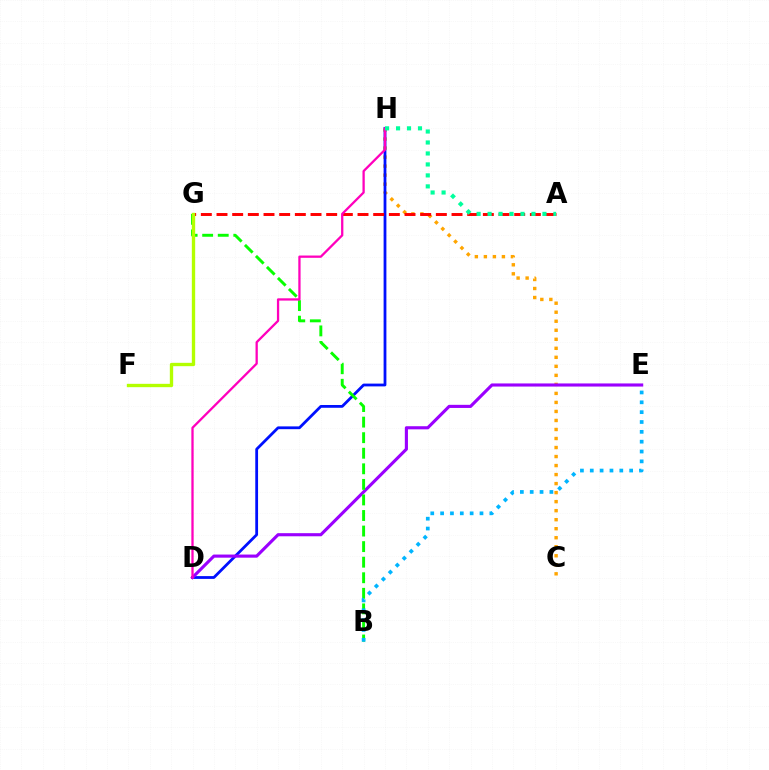{('C', 'H'): [{'color': '#ffa500', 'line_style': 'dotted', 'thickness': 2.45}], ('D', 'H'): [{'color': '#0010ff', 'line_style': 'solid', 'thickness': 2.01}, {'color': '#ff00bd', 'line_style': 'solid', 'thickness': 1.65}], ('A', 'G'): [{'color': '#ff0000', 'line_style': 'dashed', 'thickness': 2.13}], ('D', 'E'): [{'color': '#9b00ff', 'line_style': 'solid', 'thickness': 2.25}], ('B', 'G'): [{'color': '#08ff00', 'line_style': 'dashed', 'thickness': 2.11}], ('F', 'G'): [{'color': '#b3ff00', 'line_style': 'solid', 'thickness': 2.41}], ('A', 'H'): [{'color': '#00ff9d', 'line_style': 'dotted', 'thickness': 2.98}], ('B', 'E'): [{'color': '#00b5ff', 'line_style': 'dotted', 'thickness': 2.68}]}